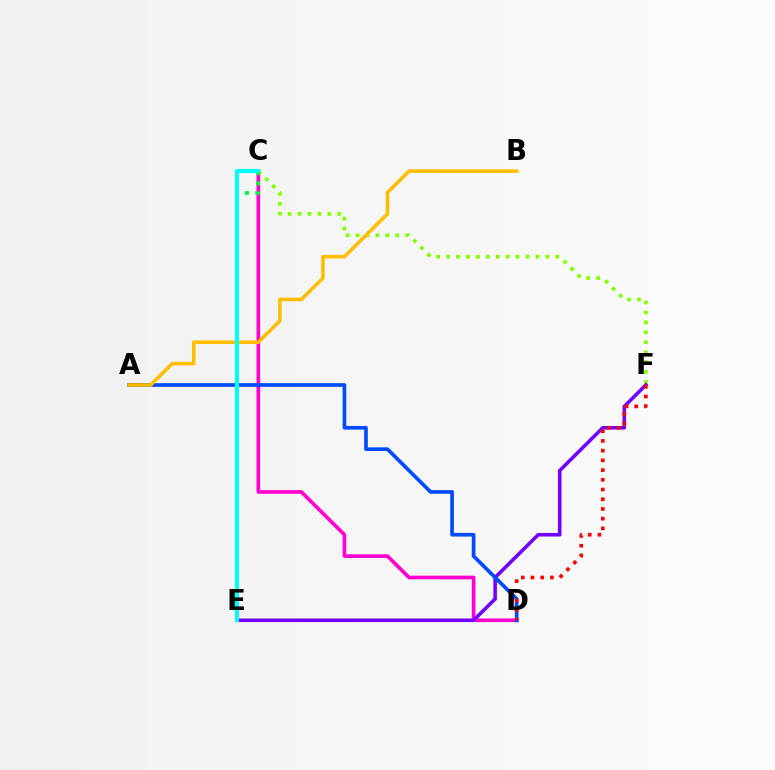{('C', 'D'): [{'color': '#ff00cf', 'line_style': 'solid', 'thickness': 2.64}], ('C', 'F'): [{'color': '#84ff00', 'line_style': 'dotted', 'thickness': 2.7}], ('C', 'E'): [{'color': '#00ff39', 'line_style': 'dotted', 'thickness': 2.81}, {'color': '#00fff6', 'line_style': 'solid', 'thickness': 2.96}], ('E', 'F'): [{'color': '#7200ff', 'line_style': 'solid', 'thickness': 2.57}], ('A', 'D'): [{'color': '#004bff', 'line_style': 'solid', 'thickness': 2.64}], ('D', 'F'): [{'color': '#ff0000', 'line_style': 'dotted', 'thickness': 2.64}], ('A', 'B'): [{'color': '#ffbd00', 'line_style': 'solid', 'thickness': 2.56}]}